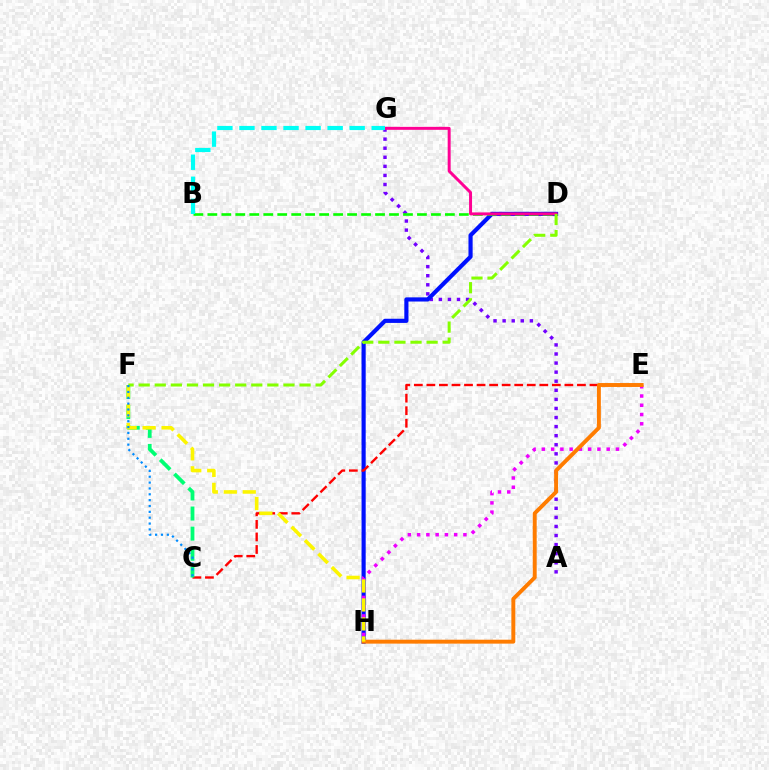{('A', 'G'): [{'color': '#7200ff', 'line_style': 'dotted', 'thickness': 2.47}], ('D', 'H'): [{'color': '#0010ff', 'line_style': 'solid', 'thickness': 2.99}], ('B', 'D'): [{'color': '#08ff00', 'line_style': 'dashed', 'thickness': 1.9}], ('E', 'H'): [{'color': '#ee00ff', 'line_style': 'dotted', 'thickness': 2.52}, {'color': '#ff7c00', 'line_style': 'solid', 'thickness': 2.83}], ('D', 'G'): [{'color': '#ff0094', 'line_style': 'solid', 'thickness': 2.14}], ('B', 'G'): [{'color': '#00fff6', 'line_style': 'dashed', 'thickness': 2.99}], ('C', 'E'): [{'color': '#ff0000', 'line_style': 'dashed', 'thickness': 1.7}], ('C', 'F'): [{'color': '#00ff74', 'line_style': 'dashed', 'thickness': 2.73}, {'color': '#008cff', 'line_style': 'dotted', 'thickness': 1.59}], ('F', 'H'): [{'color': '#fcf500', 'line_style': 'dashed', 'thickness': 2.58}], ('D', 'F'): [{'color': '#84ff00', 'line_style': 'dashed', 'thickness': 2.19}]}